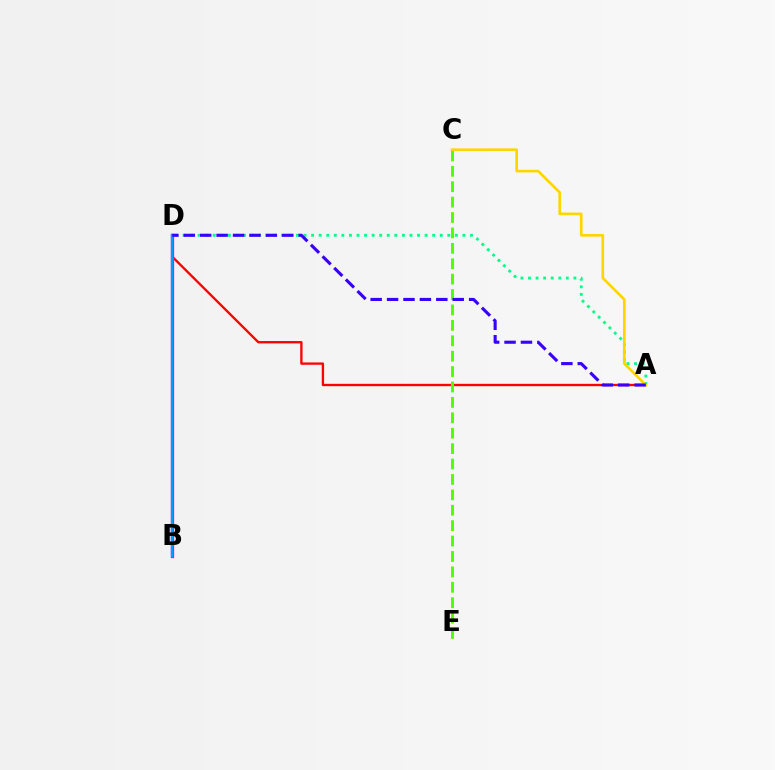{('A', 'D'): [{'color': '#ff0000', 'line_style': 'solid', 'thickness': 1.68}, {'color': '#00ff86', 'line_style': 'dotted', 'thickness': 2.06}, {'color': '#3700ff', 'line_style': 'dashed', 'thickness': 2.23}], ('C', 'E'): [{'color': '#4fff00', 'line_style': 'dashed', 'thickness': 2.09}], ('B', 'D'): [{'color': '#ff00ed', 'line_style': 'solid', 'thickness': 2.36}, {'color': '#009eff', 'line_style': 'solid', 'thickness': 1.72}], ('A', 'C'): [{'color': '#ffd500', 'line_style': 'solid', 'thickness': 1.92}]}